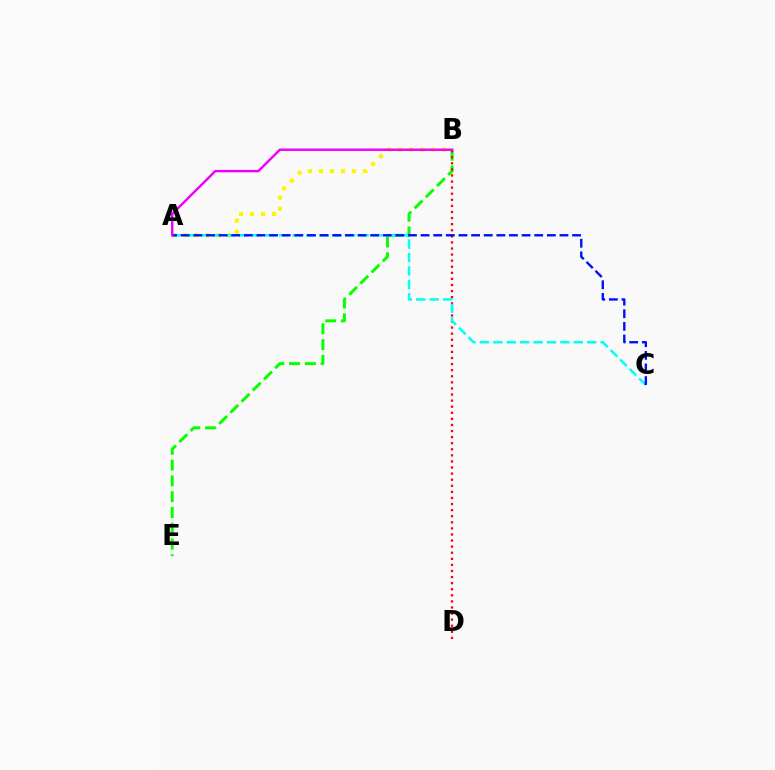{('B', 'E'): [{'color': '#08ff00', 'line_style': 'dashed', 'thickness': 2.14}], ('A', 'B'): [{'color': '#fcf500', 'line_style': 'dotted', 'thickness': 2.99}, {'color': '#ee00ff', 'line_style': 'solid', 'thickness': 1.75}], ('B', 'D'): [{'color': '#ff0000', 'line_style': 'dotted', 'thickness': 1.65}], ('A', 'C'): [{'color': '#00fff6', 'line_style': 'dashed', 'thickness': 1.82}, {'color': '#0010ff', 'line_style': 'dashed', 'thickness': 1.72}]}